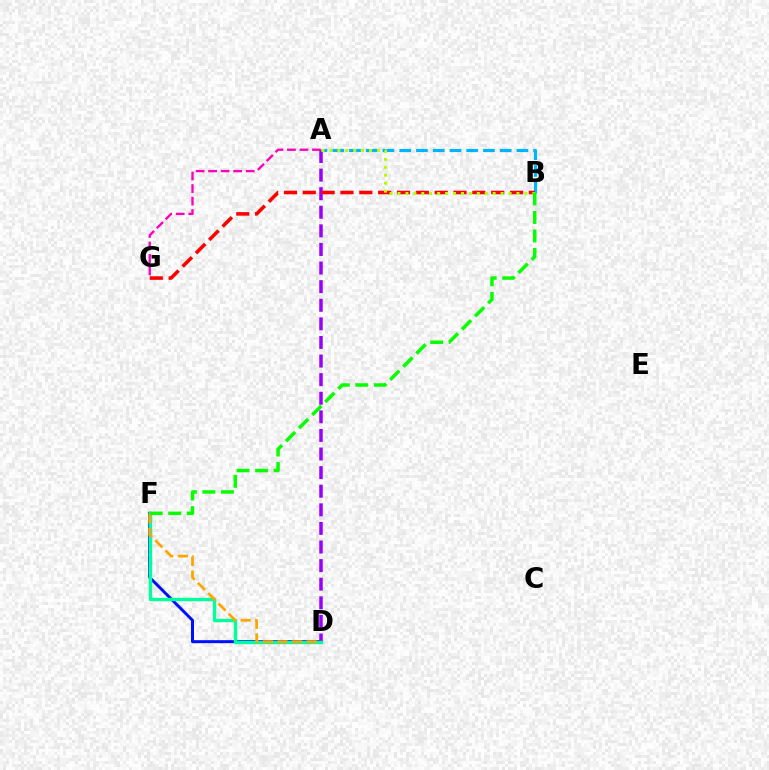{('D', 'F'): [{'color': '#0010ff', 'line_style': 'solid', 'thickness': 2.15}, {'color': '#00ff9d', 'line_style': 'solid', 'thickness': 2.43}, {'color': '#ffa500', 'line_style': 'dashed', 'thickness': 1.98}], ('A', 'D'): [{'color': '#9b00ff', 'line_style': 'dashed', 'thickness': 2.53}], ('A', 'G'): [{'color': '#ff00bd', 'line_style': 'dashed', 'thickness': 1.7}], ('A', 'B'): [{'color': '#00b5ff', 'line_style': 'dashed', 'thickness': 2.27}, {'color': '#b3ff00', 'line_style': 'dotted', 'thickness': 2.16}], ('B', 'G'): [{'color': '#ff0000', 'line_style': 'dashed', 'thickness': 2.56}], ('B', 'F'): [{'color': '#08ff00', 'line_style': 'dashed', 'thickness': 2.52}]}